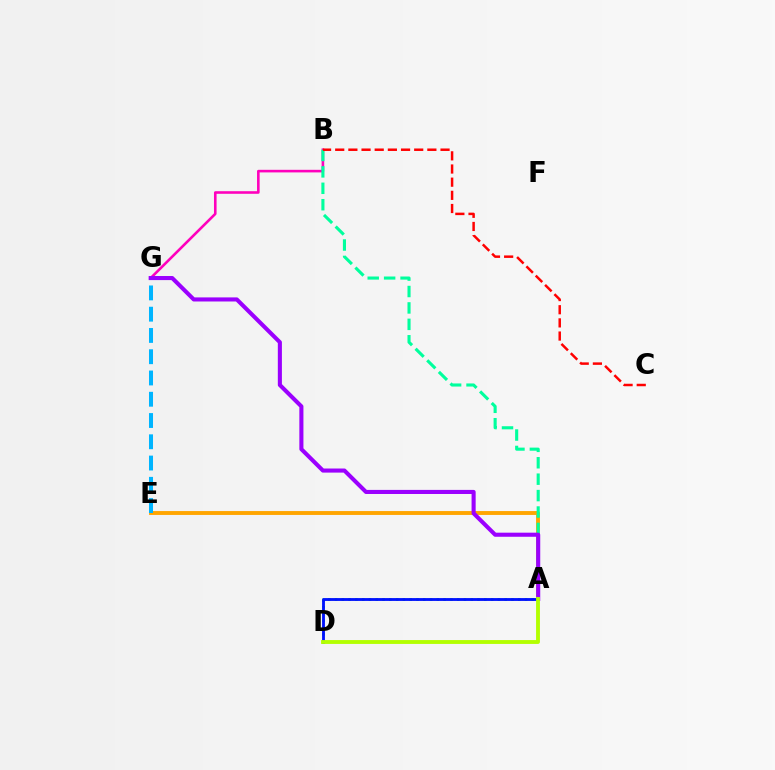{('B', 'G'): [{'color': '#ff00bd', 'line_style': 'solid', 'thickness': 1.87}], ('A', 'E'): [{'color': '#ffa500', 'line_style': 'solid', 'thickness': 2.8}], ('A', 'B'): [{'color': '#00ff9d', 'line_style': 'dashed', 'thickness': 2.23}], ('E', 'G'): [{'color': '#00b5ff', 'line_style': 'dashed', 'thickness': 2.89}], ('A', 'D'): [{'color': '#08ff00', 'line_style': 'dotted', 'thickness': 1.84}, {'color': '#0010ff', 'line_style': 'solid', 'thickness': 2.04}, {'color': '#b3ff00', 'line_style': 'solid', 'thickness': 2.78}], ('A', 'G'): [{'color': '#9b00ff', 'line_style': 'solid', 'thickness': 2.94}], ('B', 'C'): [{'color': '#ff0000', 'line_style': 'dashed', 'thickness': 1.79}]}